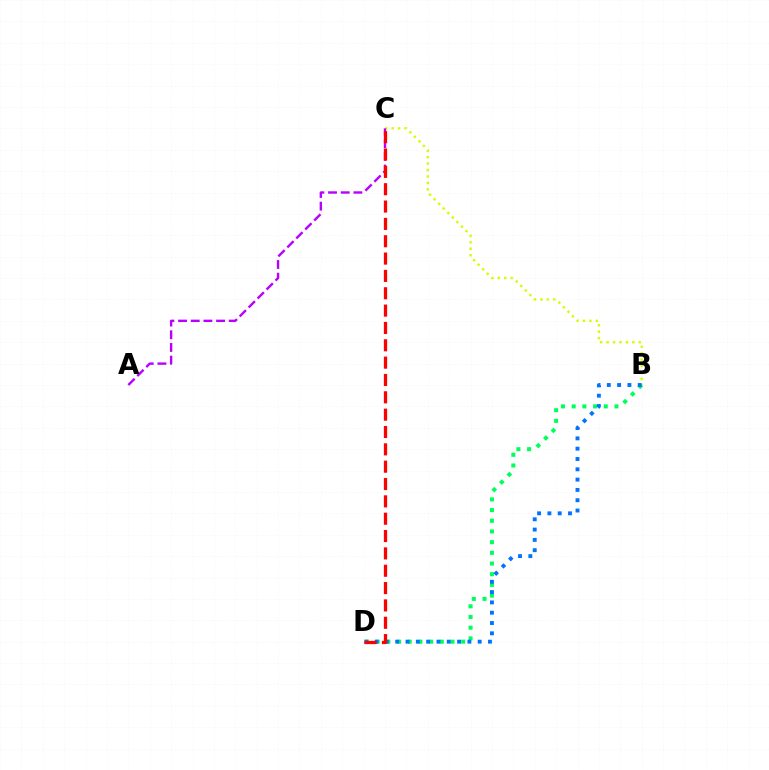{('B', 'C'): [{'color': '#d1ff00', 'line_style': 'dotted', 'thickness': 1.75}], ('B', 'D'): [{'color': '#00ff5c', 'line_style': 'dotted', 'thickness': 2.9}, {'color': '#0074ff', 'line_style': 'dotted', 'thickness': 2.8}], ('A', 'C'): [{'color': '#b900ff', 'line_style': 'dashed', 'thickness': 1.72}], ('C', 'D'): [{'color': '#ff0000', 'line_style': 'dashed', 'thickness': 2.36}]}